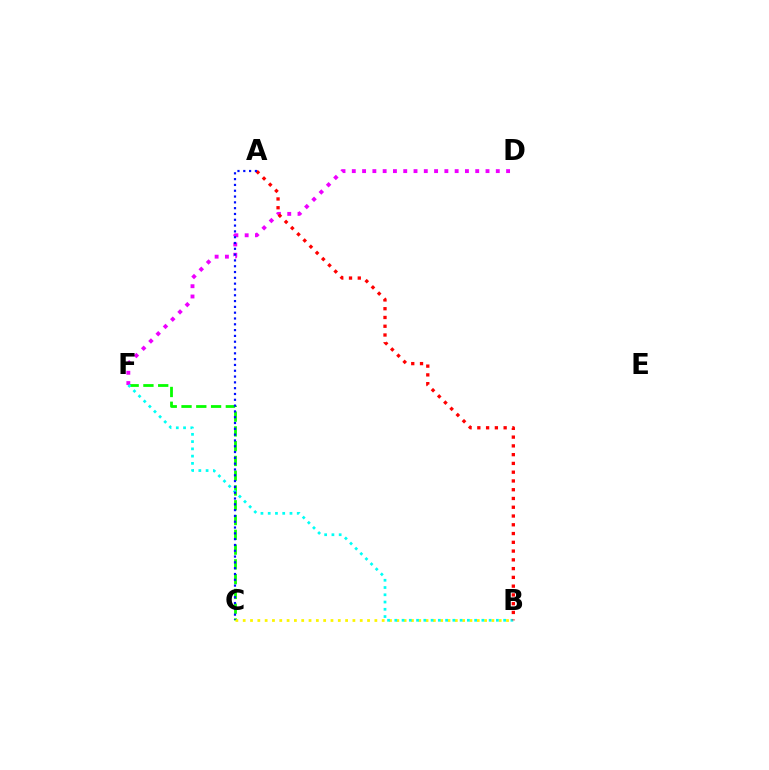{('C', 'F'): [{'color': '#08ff00', 'line_style': 'dashed', 'thickness': 2.01}], ('B', 'C'): [{'color': '#fcf500', 'line_style': 'dotted', 'thickness': 1.99}], ('D', 'F'): [{'color': '#ee00ff', 'line_style': 'dotted', 'thickness': 2.79}], ('B', 'F'): [{'color': '#00fff6', 'line_style': 'dotted', 'thickness': 1.97}], ('A', 'B'): [{'color': '#ff0000', 'line_style': 'dotted', 'thickness': 2.38}], ('A', 'C'): [{'color': '#0010ff', 'line_style': 'dotted', 'thickness': 1.58}]}